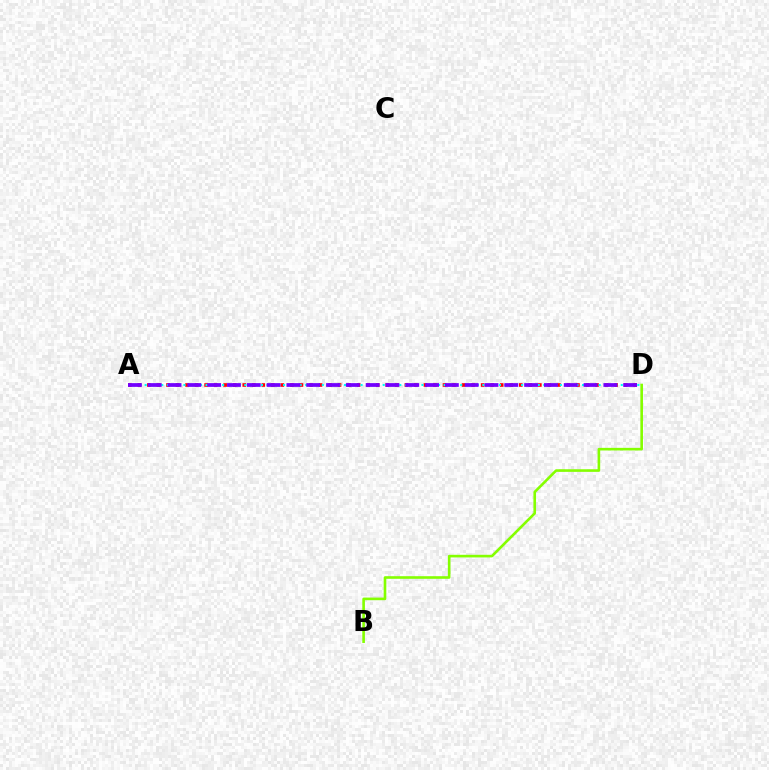{('B', 'D'): [{'color': '#84ff00', 'line_style': 'solid', 'thickness': 1.89}], ('A', 'D'): [{'color': '#ff0000', 'line_style': 'dotted', 'thickness': 2.59}, {'color': '#00fff6', 'line_style': 'dotted', 'thickness': 1.5}, {'color': '#7200ff', 'line_style': 'dashed', 'thickness': 2.69}]}